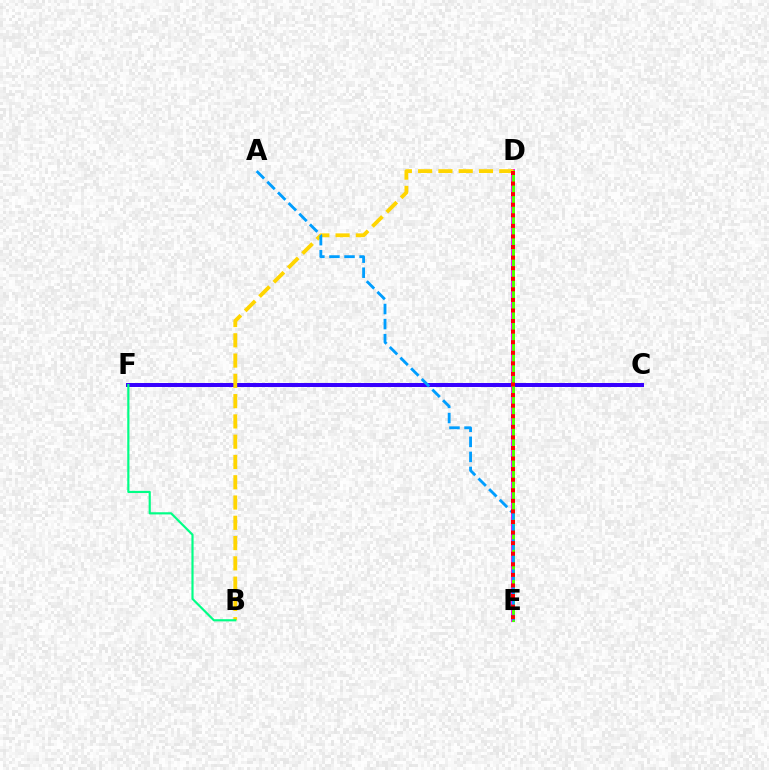{('C', 'F'): [{'color': '#3700ff', 'line_style': 'solid', 'thickness': 2.86}], ('D', 'E'): [{'color': '#ff00ed', 'line_style': 'solid', 'thickness': 2.85}, {'color': '#4fff00', 'line_style': 'solid', 'thickness': 2.15}, {'color': '#ff0000', 'line_style': 'dotted', 'thickness': 2.87}], ('B', 'D'): [{'color': '#ffd500', 'line_style': 'dashed', 'thickness': 2.75}], ('A', 'E'): [{'color': '#009eff', 'line_style': 'dashed', 'thickness': 2.05}], ('B', 'F'): [{'color': '#00ff86', 'line_style': 'solid', 'thickness': 1.56}]}